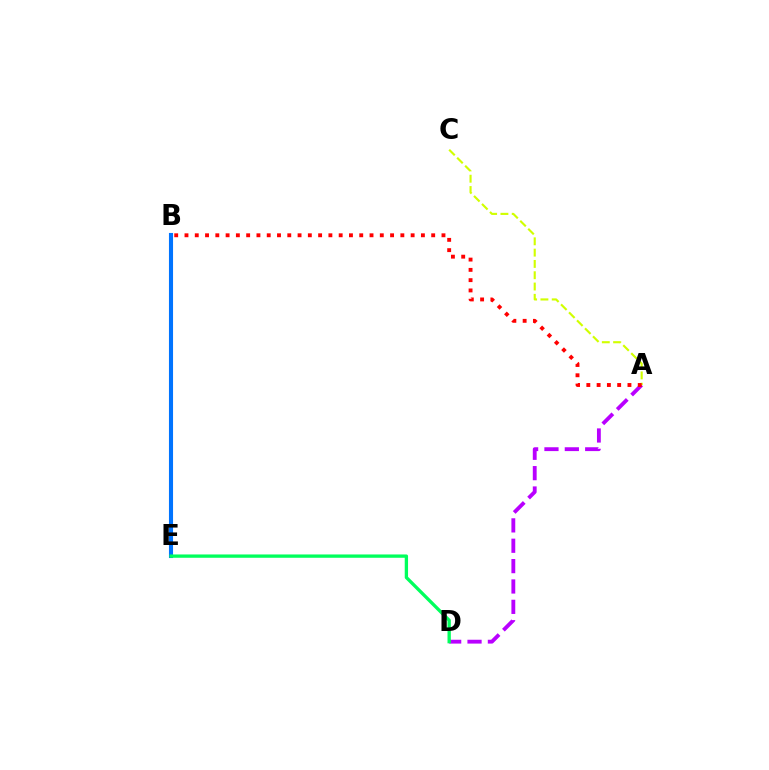{('B', 'E'): [{'color': '#0074ff', 'line_style': 'solid', 'thickness': 2.95}], ('A', 'D'): [{'color': '#b900ff', 'line_style': 'dashed', 'thickness': 2.77}], ('A', 'C'): [{'color': '#d1ff00', 'line_style': 'dashed', 'thickness': 1.54}], ('D', 'E'): [{'color': '#00ff5c', 'line_style': 'solid', 'thickness': 2.39}], ('A', 'B'): [{'color': '#ff0000', 'line_style': 'dotted', 'thickness': 2.79}]}